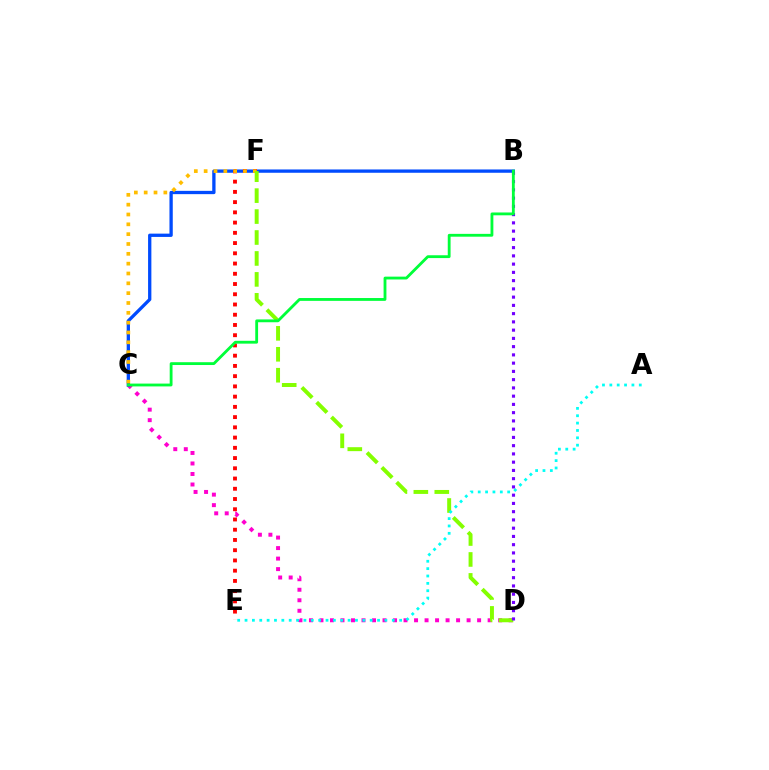{('C', 'D'): [{'color': '#ff00cf', 'line_style': 'dotted', 'thickness': 2.86}], ('B', 'C'): [{'color': '#004bff', 'line_style': 'solid', 'thickness': 2.37}, {'color': '#00ff39', 'line_style': 'solid', 'thickness': 2.03}], ('E', 'F'): [{'color': '#ff0000', 'line_style': 'dotted', 'thickness': 2.78}], ('C', 'F'): [{'color': '#ffbd00', 'line_style': 'dotted', 'thickness': 2.67}], ('D', 'F'): [{'color': '#84ff00', 'line_style': 'dashed', 'thickness': 2.84}], ('A', 'E'): [{'color': '#00fff6', 'line_style': 'dotted', 'thickness': 2.0}], ('B', 'D'): [{'color': '#7200ff', 'line_style': 'dotted', 'thickness': 2.24}]}